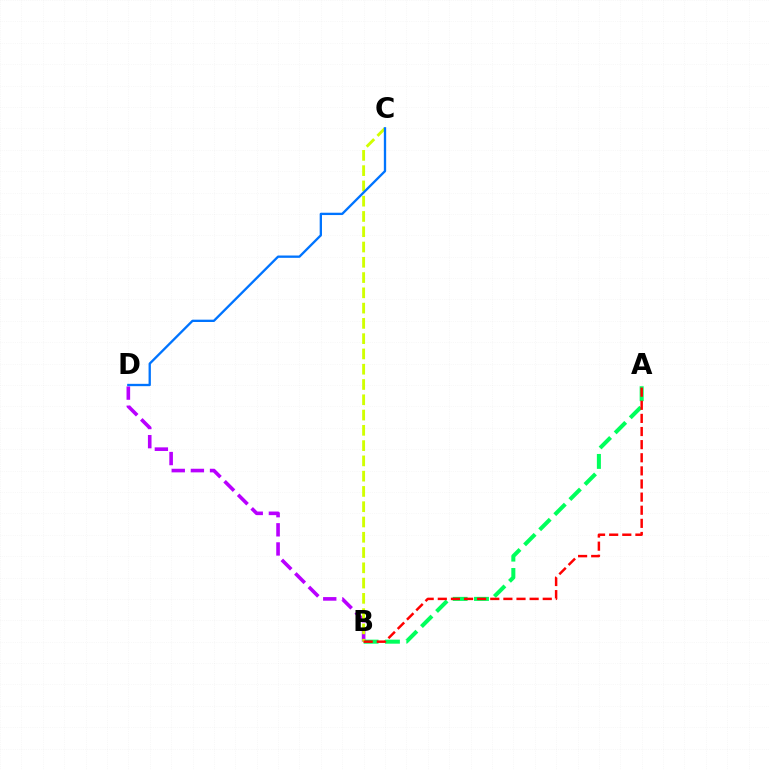{('B', 'D'): [{'color': '#b900ff', 'line_style': 'dashed', 'thickness': 2.6}], ('A', 'B'): [{'color': '#00ff5c', 'line_style': 'dashed', 'thickness': 2.9}, {'color': '#ff0000', 'line_style': 'dashed', 'thickness': 1.78}], ('B', 'C'): [{'color': '#d1ff00', 'line_style': 'dashed', 'thickness': 2.08}], ('C', 'D'): [{'color': '#0074ff', 'line_style': 'solid', 'thickness': 1.67}]}